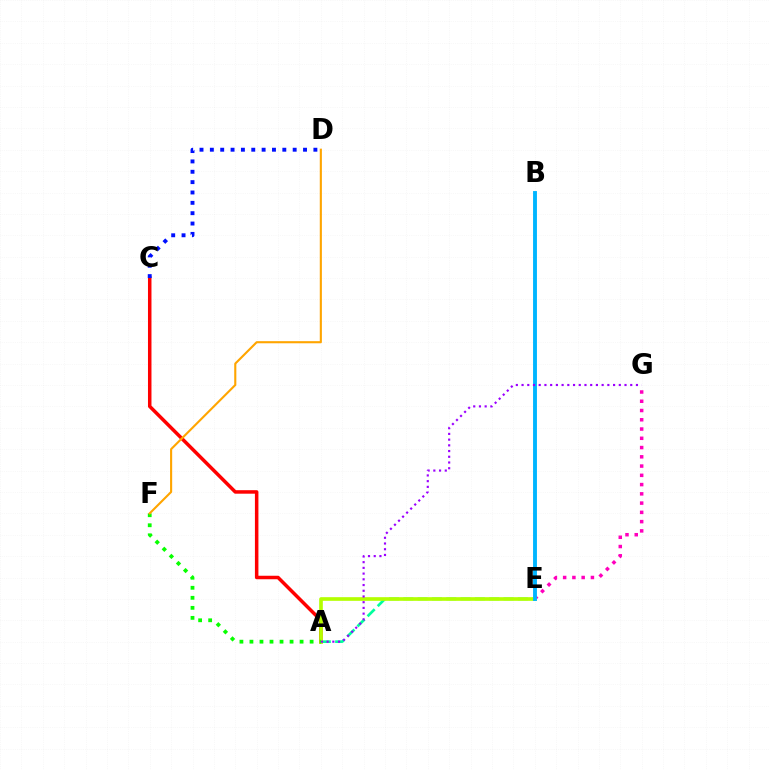{('E', 'G'): [{'color': '#ff00bd', 'line_style': 'dotted', 'thickness': 2.52}], ('A', 'E'): [{'color': '#00ff9d', 'line_style': 'dashed', 'thickness': 1.94}, {'color': '#b3ff00', 'line_style': 'solid', 'thickness': 2.63}], ('A', 'C'): [{'color': '#ff0000', 'line_style': 'solid', 'thickness': 2.52}], ('C', 'D'): [{'color': '#0010ff', 'line_style': 'dotted', 'thickness': 2.81}], ('B', 'E'): [{'color': '#00b5ff', 'line_style': 'solid', 'thickness': 2.79}], ('A', 'F'): [{'color': '#08ff00', 'line_style': 'dotted', 'thickness': 2.73}], ('A', 'G'): [{'color': '#9b00ff', 'line_style': 'dotted', 'thickness': 1.55}], ('D', 'F'): [{'color': '#ffa500', 'line_style': 'solid', 'thickness': 1.52}]}